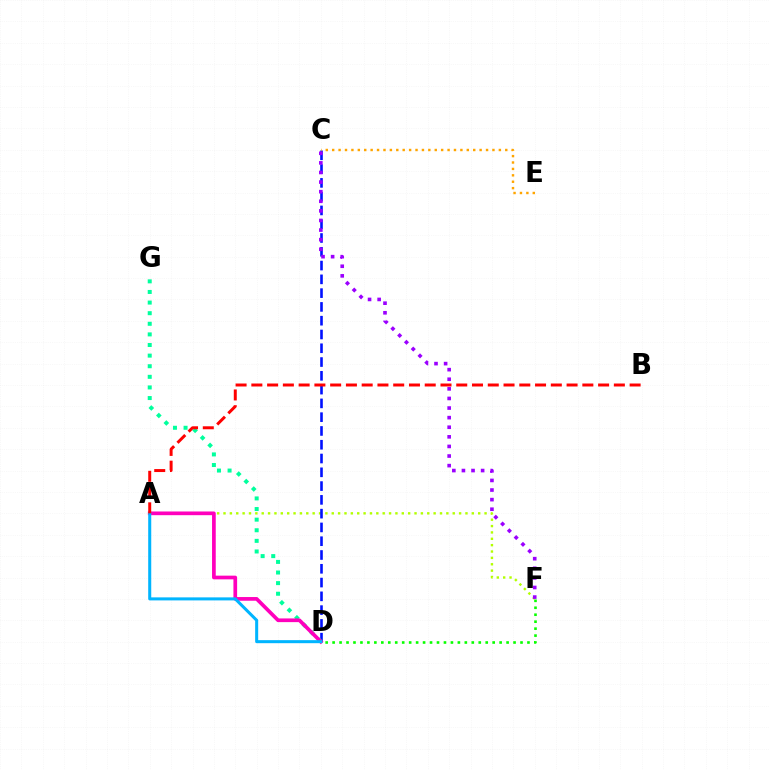{('A', 'F'): [{'color': '#b3ff00', 'line_style': 'dotted', 'thickness': 1.73}], ('C', 'D'): [{'color': '#0010ff', 'line_style': 'dashed', 'thickness': 1.87}], ('C', 'F'): [{'color': '#9b00ff', 'line_style': 'dotted', 'thickness': 2.61}], ('D', 'G'): [{'color': '#00ff9d', 'line_style': 'dotted', 'thickness': 2.88}], ('A', 'D'): [{'color': '#ff00bd', 'line_style': 'solid', 'thickness': 2.66}, {'color': '#00b5ff', 'line_style': 'solid', 'thickness': 2.19}], ('A', 'B'): [{'color': '#ff0000', 'line_style': 'dashed', 'thickness': 2.14}], ('C', 'E'): [{'color': '#ffa500', 'line_style': 'dotted', 'thickness': 1.74}], ('D', 'F'): [{'color': '#08ff00', 'line_style': 'dotted', 'thickness': 1.89}]}